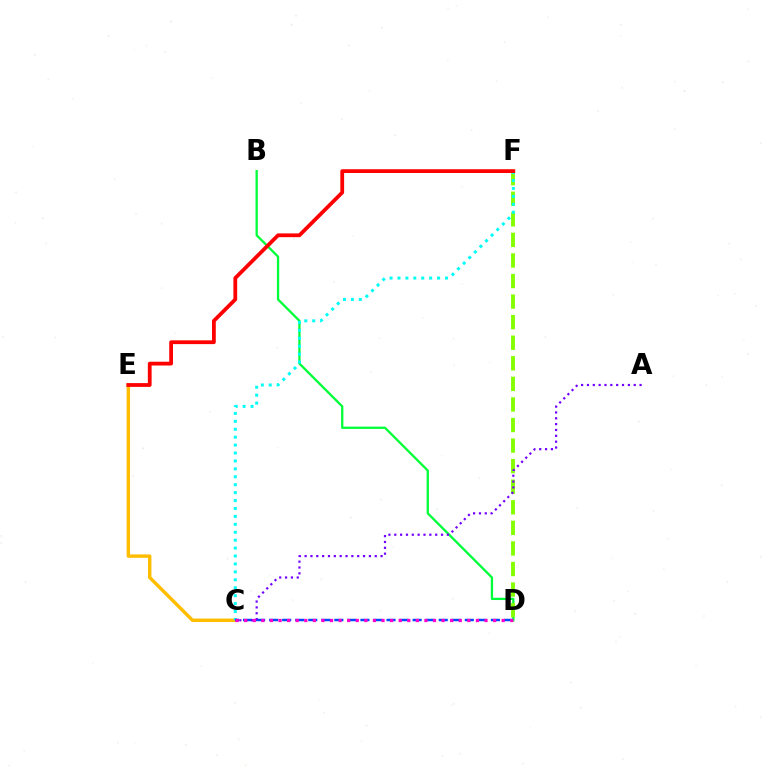{('C', 'E'): [{'color': '#ffbd00', 'line_style': 'solid', 'thickness': 2.46}], ('B', 'D'): [{'color': '#00ff39', 'line_style': 'solid', 'thickness': 1.65}], ('D', 'F'): [{'color': '#84ff00', 'line_style': 'dashed', 'thickness': 2.79}], ('C', 'F'): [{'color': '#00fff6', 'line_style': 'dotted', 'thickness': 2.15}], ('C', 'D'): [{'color': '#004bff', 'line_style': 'dashed', 'thickness': 1.77}, {'color': '#ff00cf', 'line_style': 'dotted', 'thickness': 2.33}], ('E', 'F'): [{'color': '#ff0000', 'line_style': 'solid', 'thickness': 2.72}], ('A', 'C'): [{'color': '#7200ff', 'line_style': 'dotted', 'thickness': 1.59}]}